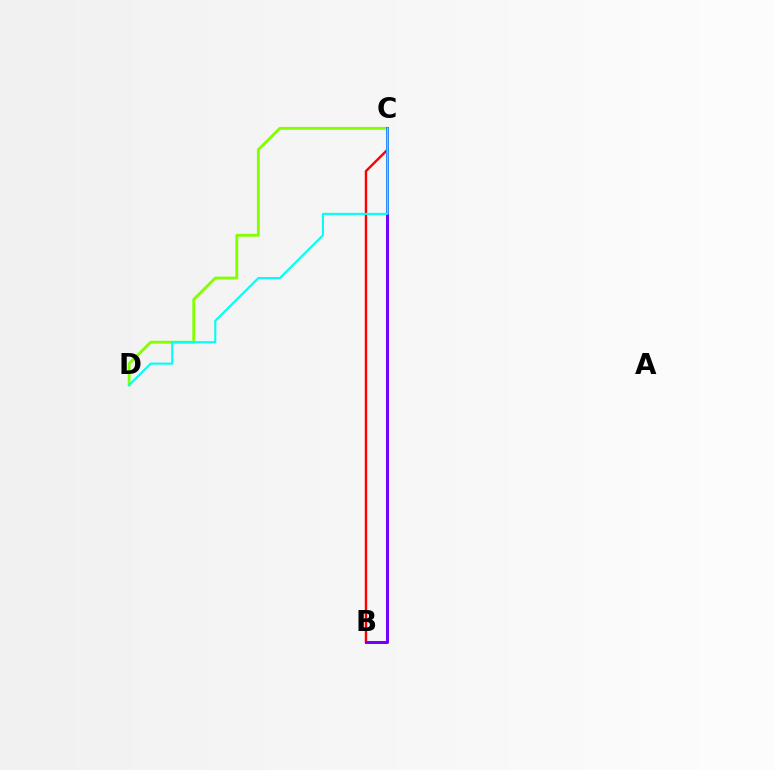{('B', 'C'): [{'color': '#ff0000', 'line_style': 'solid', 'thickness': 1.74}, {'color': '#7200ff', 'line_style': 'solid', 'thickness': 2.17}], ('C', 'D'): [{'color': '#84ff00', 'line_style': 'solid', 'thickness': 2.06}, {'color': '#00fff6', 'line_style': 'solid', 'thickness': 1.52}]}